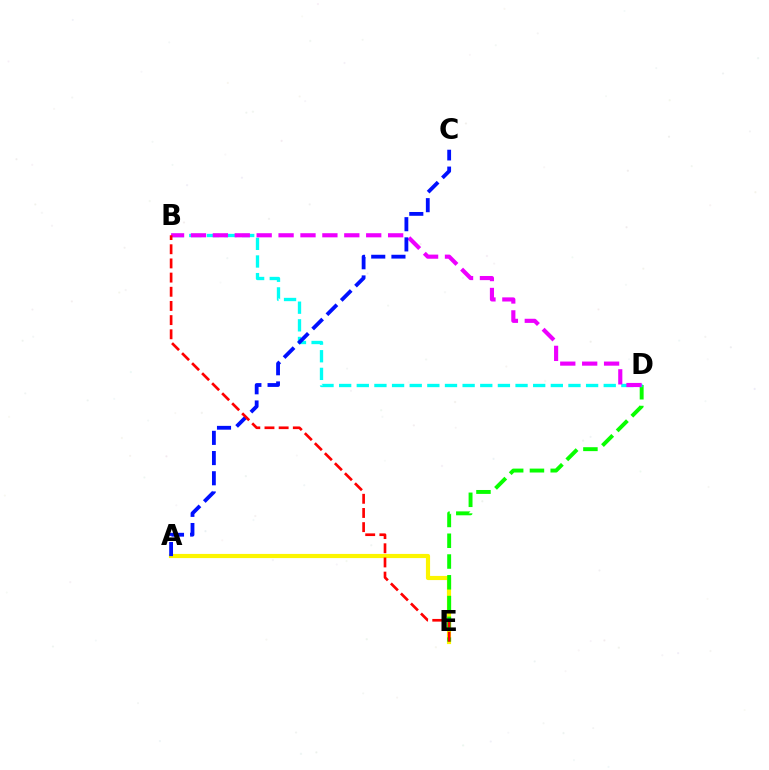{('A', 'E'): [{'color': '#fcf500', 'line_style': 'solid', 'thickness': 2.99}], ('D', 'E'): [{'color': '#08ff00', 'line_style': 'dashed', 'thickness': 2.82}], ('B', 'D'): [{'color': '#00fff6', 'line_style': 'dashed', 'thickness': 2.4}, {'color': '#ee00ff', 'line_style': 'dashed', 'thickness': 2.98}], ('A', 'C'): [{'color': '#0010ff', 'line_style': 'dashed', 'thickness': 2.75}], ('B', 'E'): [{'color': '#ff0000', 'line_style': 'dashed', 'thickness': 1.93}]}